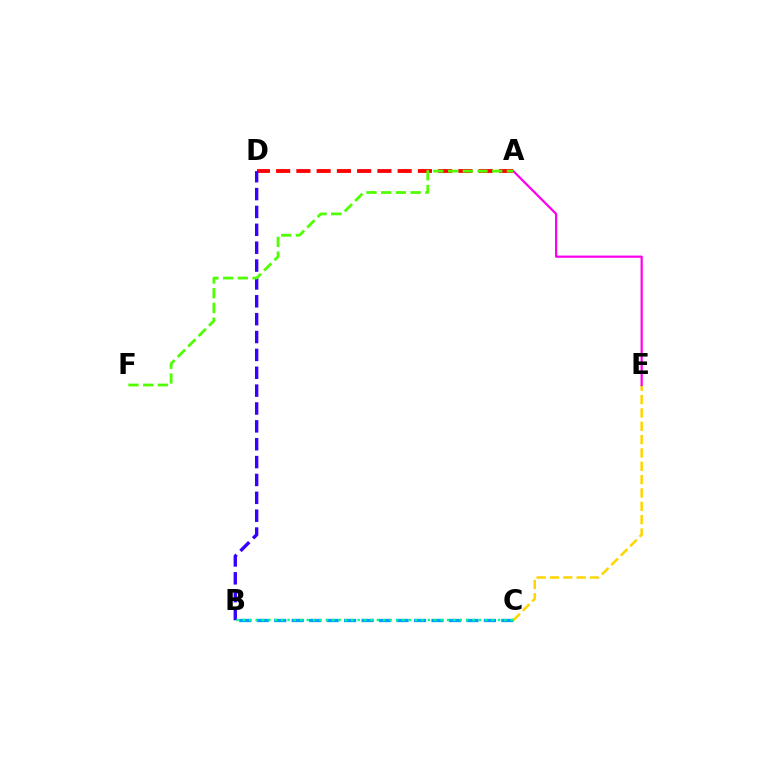{('A', 'D'): [{'color': '#ff0000', 'line_style': 'dashed', 'thickness': 2.75}], ('C', 'E'): [{'color': '#ffd500', 'line_style': 'dashed', 'thickness': 1.81}], ('A', 'E'): [{'color': '#ff00ed', 'line_style': 'solid', 'thickness': 1.6}], ('B', 'D'): [{'color': '#3700ff', 'line_style': 'dashed', 'thickness': 2.43}], ('B', 'C'): [{'color': '#009eff', 'line_style': 'dashed', 'thickness': 2.37}, {'color': '#00ff86', 'line_style': 'dotted', 'thickness': 1.73}], ('A', 'F'): [{'color': '#4fff00', 'line_style': 'dashed', 'thickness': 2.0}]}